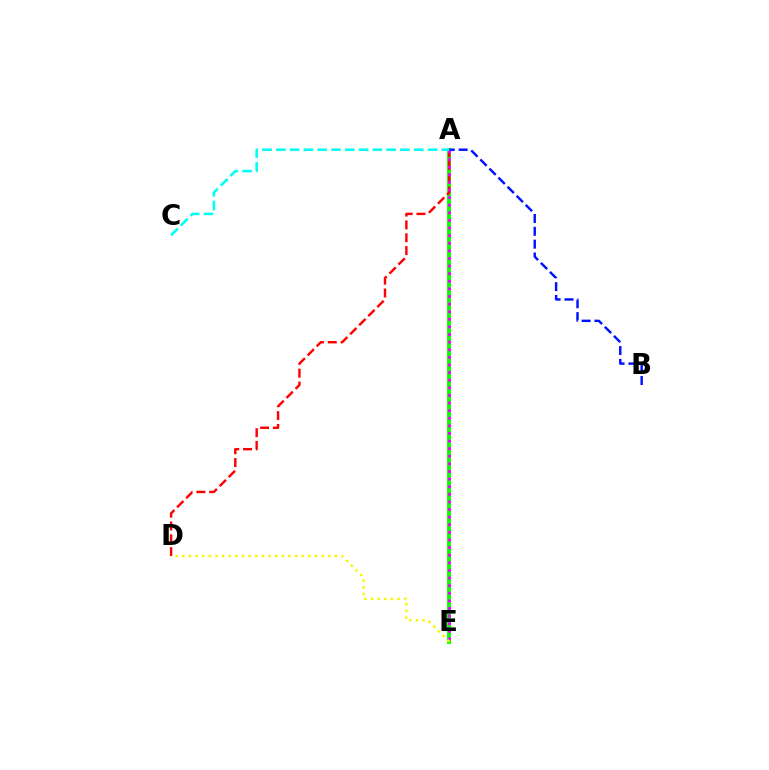{('A', 'E'): [{'color': '#08ff00', 'line_style': 'solid', 'thickness': 2.79}, {'color': '#ee00ff', 'line_style': 'dotted', 'thickness': 2.07}], ('A', 'D'): [{'color': '#ff0000', 'line_style': 'dashed', 'thickness': 1.74}], ('A', 'B'): [{'color': '#0010ff', 'line_style': 'dashed', 'thickness': 1.74}], ('A', 'C'): [{'color': '#00fff6', 'line_style': 'dashed', 'thickness': 1.87}], ('D', 'E'): [{'color': '#fcf500', 'line_style': 'dotted', 'thickness': 1.8}]}